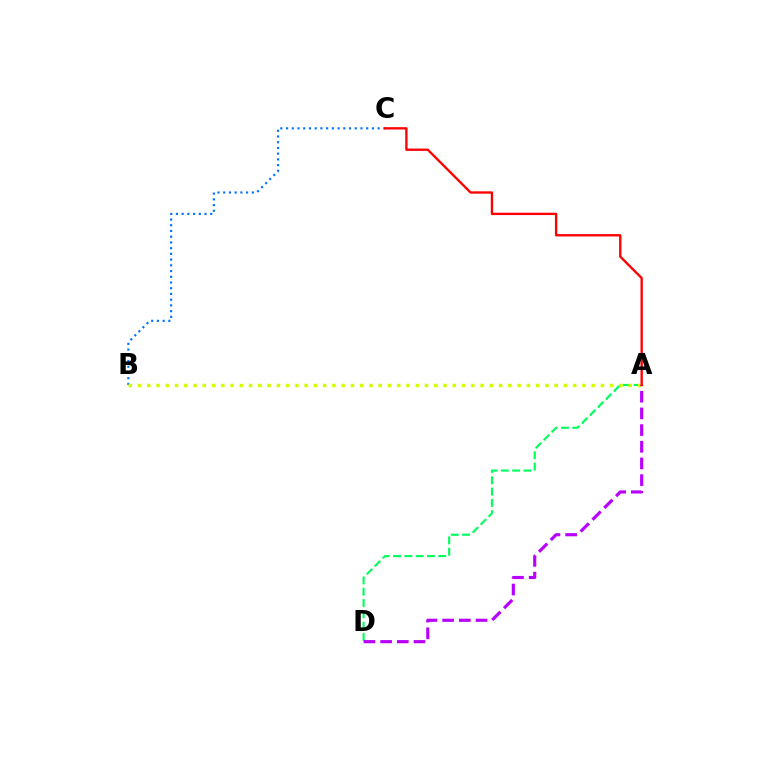{('A', 'D'): [{'color': '#00ff5c', 'line_style': 'dashed', 'thickness': 1.54}, {'color': '#b900ff', 'line_style': 'dashed', 'thickness': 2.27}], ('B', 'C'): [{'color': '#0074ff', 'line_style': 'dotted', 'thickness': 1.56}], ('A', 'B'): [{'color': '#d1ff00', 'line_style': 'dotted', 'thickness': 2.52}], ('A', 'C'): [{'color': '#ff0000', 'line_style': 'solid', 'thickness': 1.69}]}